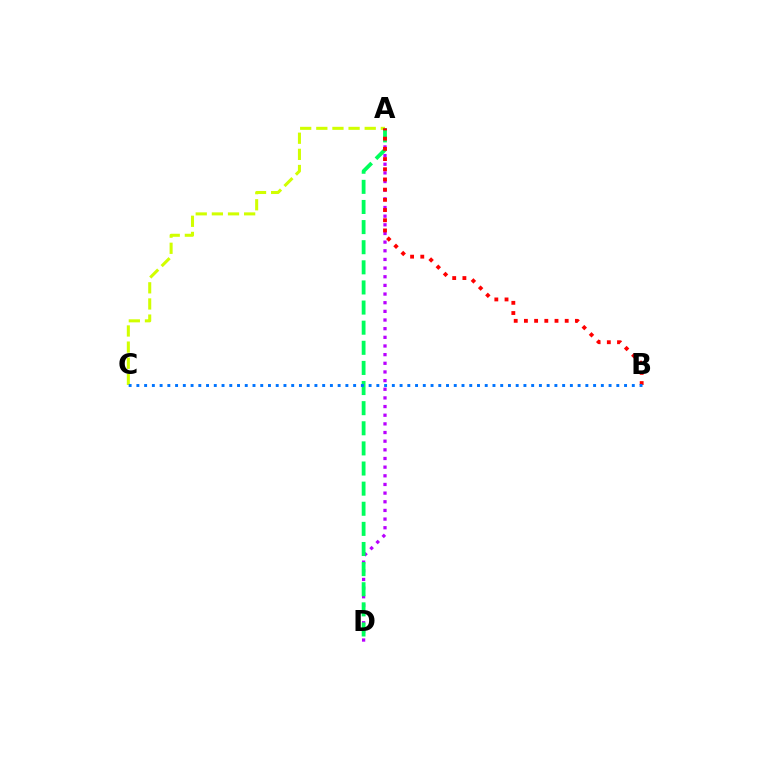{('A', 'C'): [{'color': '#d1ff00', 'line_style': 'dashed', 'thickness': 2.19}], ('A', 'D'): [{'color': '#b900ff', 'line_style': 'dotted', 'thickness': 2.35}, {'color': '#00ff5c', 'line_style': 'dashed', 'thickness': 2.73}], ('A', 'B'): [{'color': '#ff0000', 'line_style': 'dotted', 'thickness': 2.77}], ('B', 'C'): [{'color': '#0074ff', 'line_style': 'dotted', 'thickness': 2.1}]}